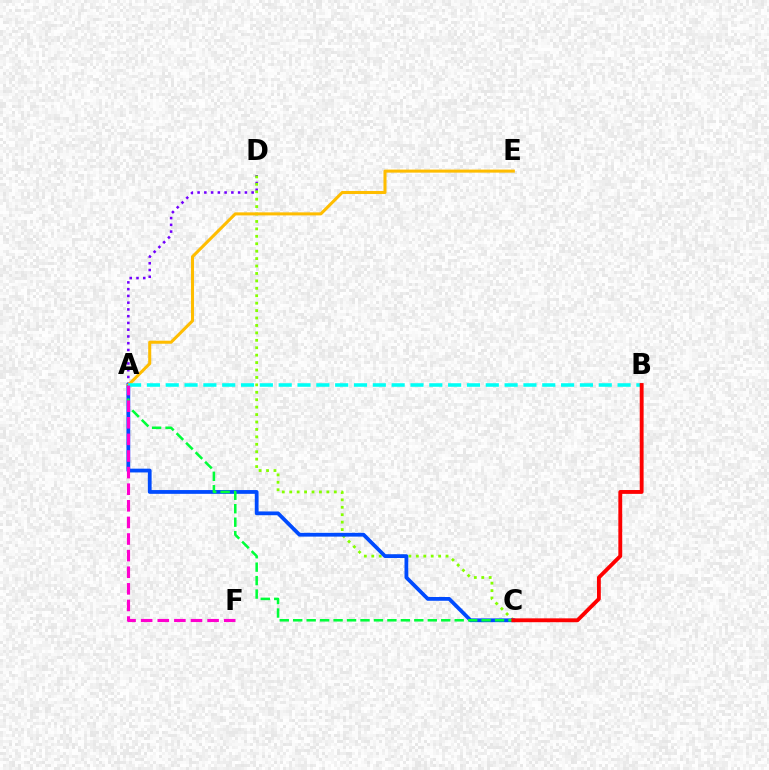{('A', 'D'): [{'color': '#7200ff', 'line_style': 'dotted', 'thickness': 1.84}], ('C', 'D'): [{'color': '#84ff00', 'line_style': 'dotted', 'thickness': 2.02}], ('A', 'C'): [{'color': '#004bff', 'line_style': 'solid', 'thickness': 2.72}, {'color': '#00ff39', 'line_style': 'dashed', 'thickness': 1.83}], ('A', 'E'): [{'color': '#ffbd00', 'line_style': 'solid', 'thickness': 2.19}], ('A', 'B'): [{'color': '#00fff6', 'line_style': 'dashed', 'thickness': 2.56}], ('A', 'F'): [{'color': '#ff00cf', 'line_style': 'dashed', 'thickness': 2.26}], ('B', 'C'): [{'color': '#ff0000', 'line_style': 'solid', 'thickness': 2.78}]}